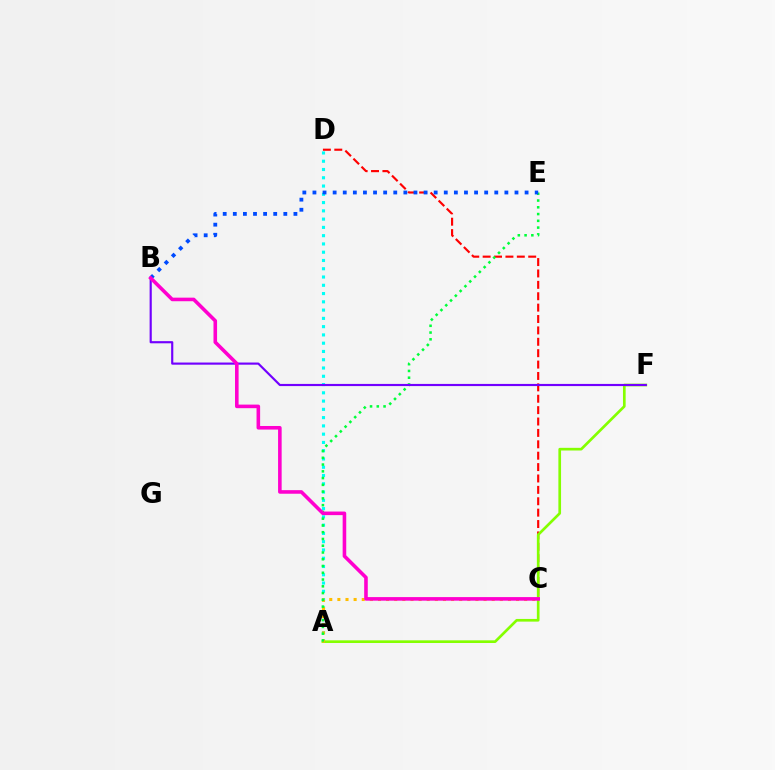{('A', 'D'): [{'color': '#00fff6', 'line_style': 'dotted', 'thickness': 2.25}], ('C', 'D'): [{'color': '#ff0000', 'line_style': 'dashed', 'thickness': 1.55}], ('A', 'F'): [{'color': '#84ff00', 'line_style': 'solid', 'thickness': 1.92}], ('A', 'C'): [{'color': '#ffbd00', 'line_style': 'dotted', 'thickness': 2.21}], ('A', 'E'): [{'color': '#00ff39', 'line_style': 'dotted', 'thickness': 1.84}], ('B', 'E'): [{'color': '#004bff', 'line_style': 'dotted', 'thickness': 2.74}], ('B', 'F'): [{'color': '#7200ff', 'line_style': 'solid', 'thickness': 1.55}], ('B', 'C'): [{'color': '#ff00cf', 'line_style': 'solid', 'thickness': 2.58}]}